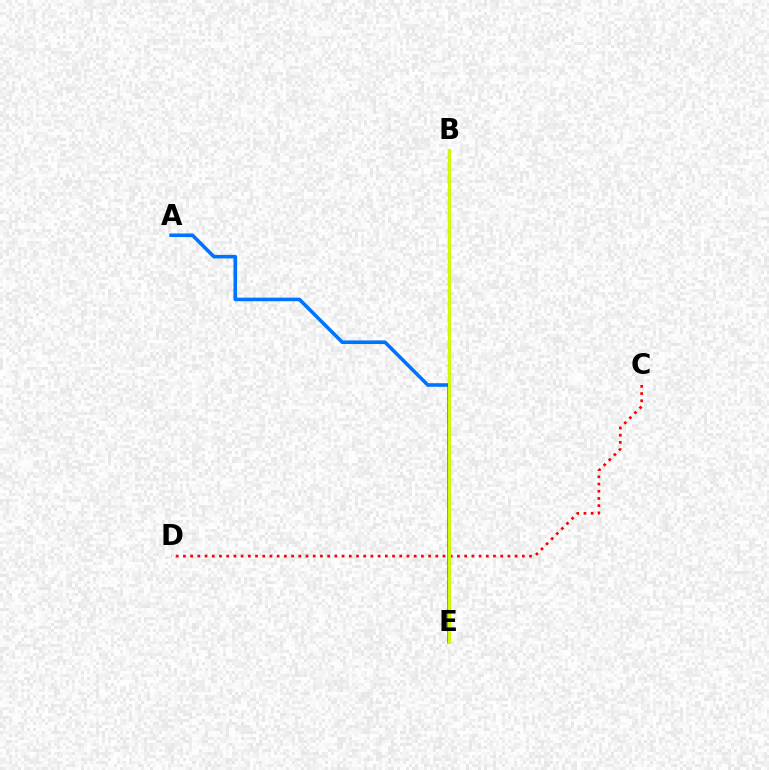{('B', 'E'): [{'color': '#00ff5c', 'line_style': 'dashed', 'thickness': 1.72}, {'color': '#b900ff', 'line_style': 'solid', 'thickness': 1.81}, {'color': '#d1ff00', 'line_style': 'solid', 'thickness': 2.11}], ('C', 'D'): [{'color': '#ff0000', 'line_style': 'dotted', 'thickness': 1.96}], ('A', 'E'): [{'color': '#0074ff', 'line_style': 'solid', 'thickness': 2.58}]}